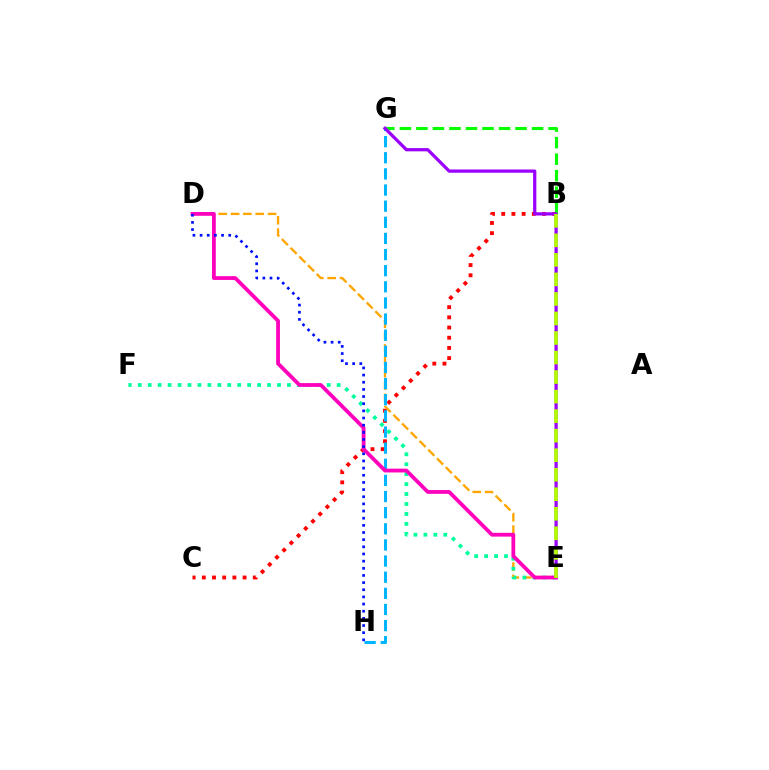{('B', 'C'): [{'color': '#ff0000', 'line_style': 'dotted', 'thickness': 2.77}], ('D', 'E'): [{'color': '#ffa500', 'line_style': 'dashed', 'thickness': 1.68}, {'color': '#ff00bd', 'line_style': 'solid', 'thickness': 2.72}], ('B', 'G'): [{'color': '#08ff00', 'line_style': 'dashed', 'thickness': 2.24}], ('G', 'H'): [{'color': '#00b5ff', 'line_style': 'dashed', 'thickness': 2.19}], ('E', 'F'): [{'color': '#00ff9d', 'line_style': 'dotted', 'thickness': 2.7}], ('E', 'G'): [{'color': '#9b00ff', 'line_style': 'solid', 'thickness': 2.34}], ('B', 'E'): [{'color': '#b3ff00', 'line_style': 'dashed', 'thickness': 2.65}], ('D', 'H'): [{'color': '#0010ff', 'line_style': 'dotted', 'thickness': 1.94}]}